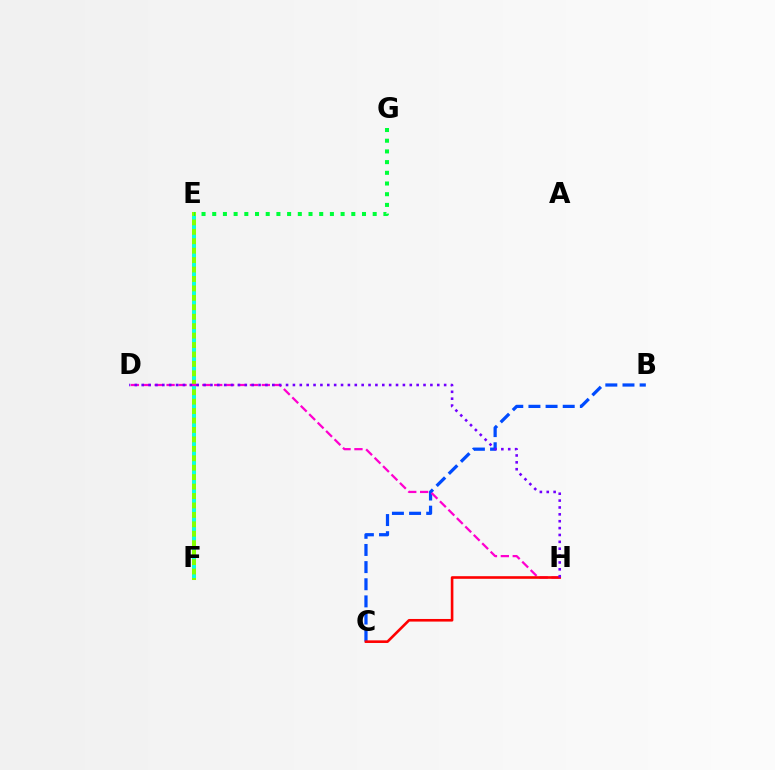{('E', 'F'): [{'color': '#ffbd00', 'line_style': 'dotted', 'thickness': 2.74}, {'color': '#84ff00', 'line_style': 'solid', 'thickness': 2.9}, {'color': '#00fff6', 'line_style': 'dotted', 'thickness': 2.56}], ('B', 'C'): [{'color': '#004bff', 'line_style': 'dashed', 'thickness': 2.33}], ('D', 'H'): [{'color': '#ff00cf', 'line_style': 'dashed', 'thickness': 1.62}, {'color': '#7200ff', 'line_style': 'dotted', 'thickness': 1.87}], ('C', 'H'): [{'color': '#ff0000', 'line_style': 'solid', 'thickness': 1.88}], ('E', 'G'): [{'color': '#00ff39', 'line_style': 'dotted', 'thickness': 2.91}]}